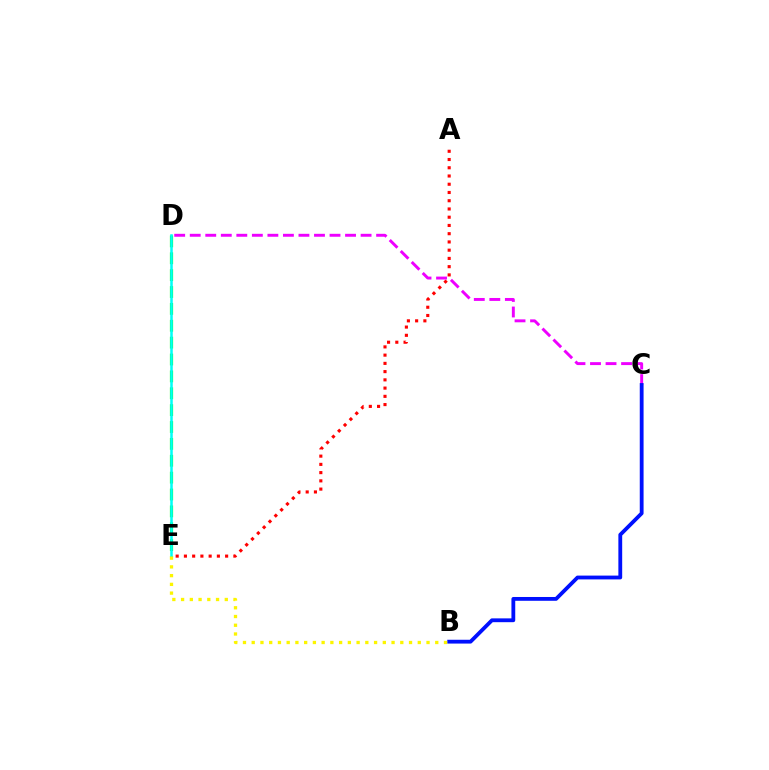{('A', 'E'): [{'color': '#ff0000', 'line_style': 'dotted', 'thickness': 2.24}], ('C', 'D'): [{'color': '#ee00ff', 'line_style': 'dashed', 'thickness': 2.11}], ('D', 'E'): [{'color': '#08ff00', 'line_style': 'dashed', 'thickness': 2.29}, {'color': '#00fff6', 'line_style': 'solid', 'thickness': 1.82}], ('B', 'C'): [{'color': '#0010ff', 'line_style': 'solid', 'thickness': 2.74}], ('B', 'E'): [{'color': '#fcf500', 'line_style': 'dotted', 'thickness': 2.37}]}